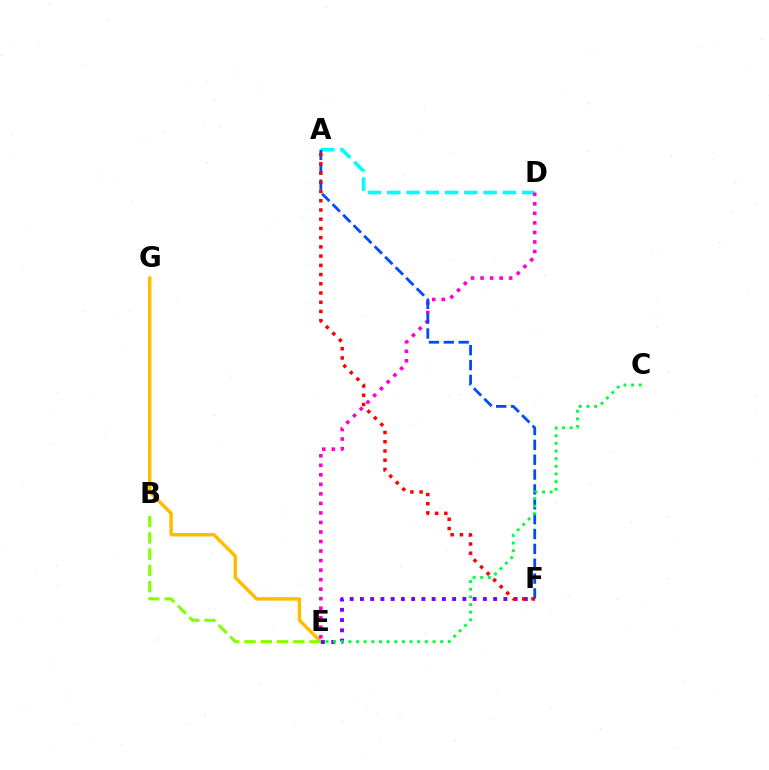{('A', 'D'): [{'color': '#00fff6', 'line_style': 'dashed', 'thickness': 2.62}], ('E', 'G'): [{'color': '#ffbd00', 'line_style': 'solid', 'thickness': 2.49}], ('D', 'E'): [{'color': '#ff00cf', 'line_style': 'dotted', 'thickness': 2.59}], ('A', 'F'): [{'color': '#004bff', 'line_style': 'dashed', 'thickness': 2.02}, {'color': '#ff0000', 'line_style': 'dotted', 'thickness': 2.51}], ('E', 'F'): [{'color': '#7200ff', 'line_style': 'dotted', 'thickness': 2.78}], ('C', 'E'): [{'color': '#00ff39', 'line_style': 'dotted', 'thickness': 2.08}], ('B', 'E'): [{'color': '#84ff00', 'line_style': 'dashed', 'thickness': 2.21}]}